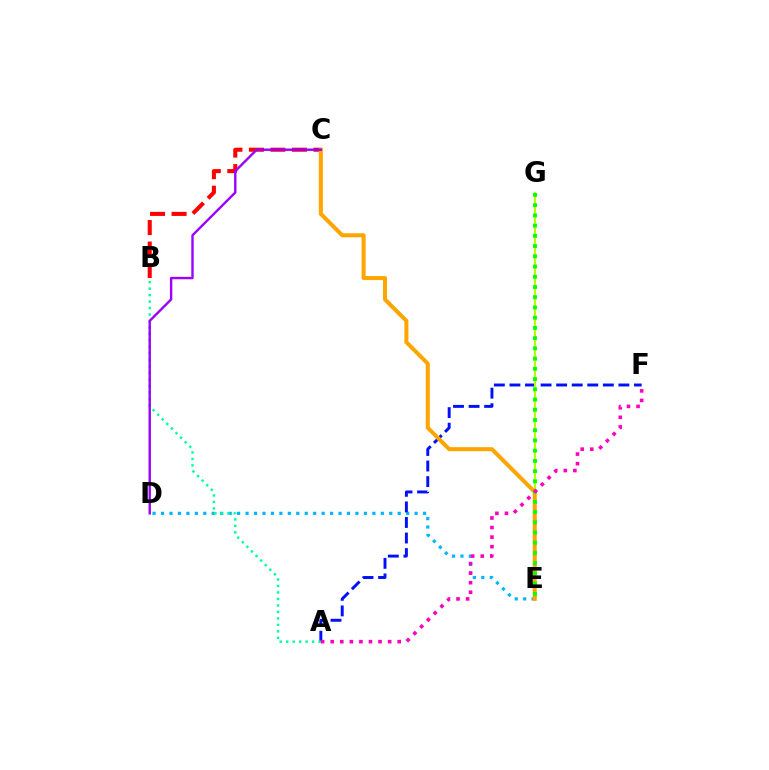{('D', 'E'): [{'color': '#00b5ff', 'line_style': 'dotted', 'thickness': 2.3}], ('B', 'C'): [{'color': '#ff0000', 'line_style': 'dashed', 'thickness': 2.92}], ('A', 'F'): [{'color': '#0010ff', 'line_style': 'dashed', 'thickness': 2.11}, {'color': '#ff00bd', 'line_style': 'dotted', 'thickness': 2.6}], ('A', 'B'): [{'color': '#00ff9d', 'line_style': 'dotted', 'thickness': 1.76}], ('E', 'G'): [{'color': '#b3ff00', 'line_style': 'solid', 'thickness': 1.52}, {'color': '#08ff00', 'line_style': 'dotted', 'thickness': 2.78}], ('C', 'E'): [{'color': '#ffa500', 'line_style': 'solid', 'thickness': 2.91}], ('C', 'D'): [{'color': '#9b00ff', 'line_style': 'solid', 'thickness': 1.72}]}